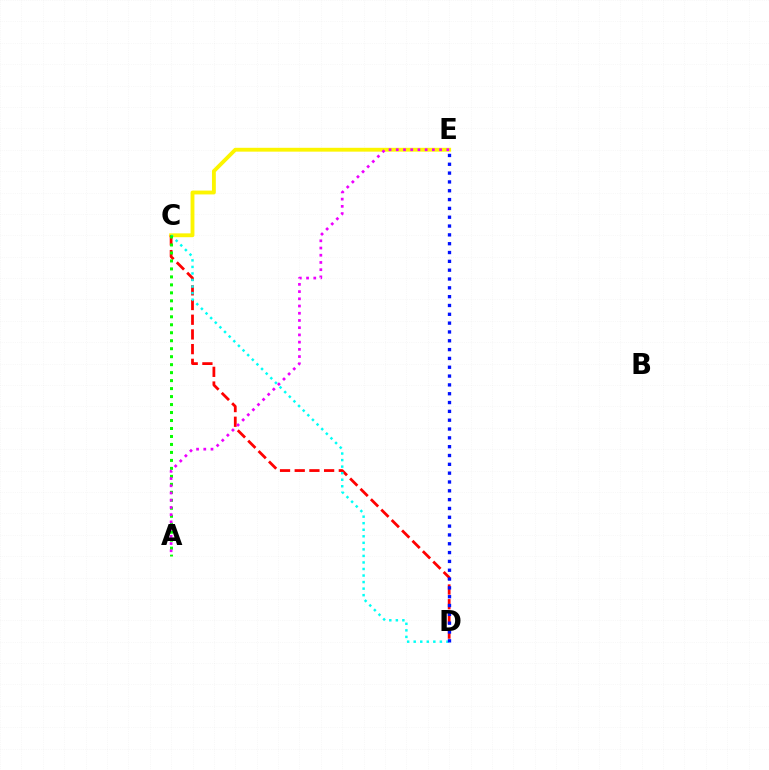{('C', 'E'): [{'color': '#fcf500', 'line_style': 'solid', 'thickness': 2.77}], ('C', 'D'): [{'color': '#ff0000', 'line_style': 'dashed', 'thickness': 2.0}, {'color': '#00fff6', 'line_style': 'dotted', 'thickness': 1.78}], ('A', 'C'): [{'color': '#08ff00', 'line_style': 'dotted', 'thickness': 2.17}], ('D', 'E'): [{'color': '#0010ff', 'line_style': 'dotted', 'thickness': 2.4}], ('A', 'E'): [{'color': '#ee00ff', 'line_style': 'dotted', 'thickness': 1.96}]}